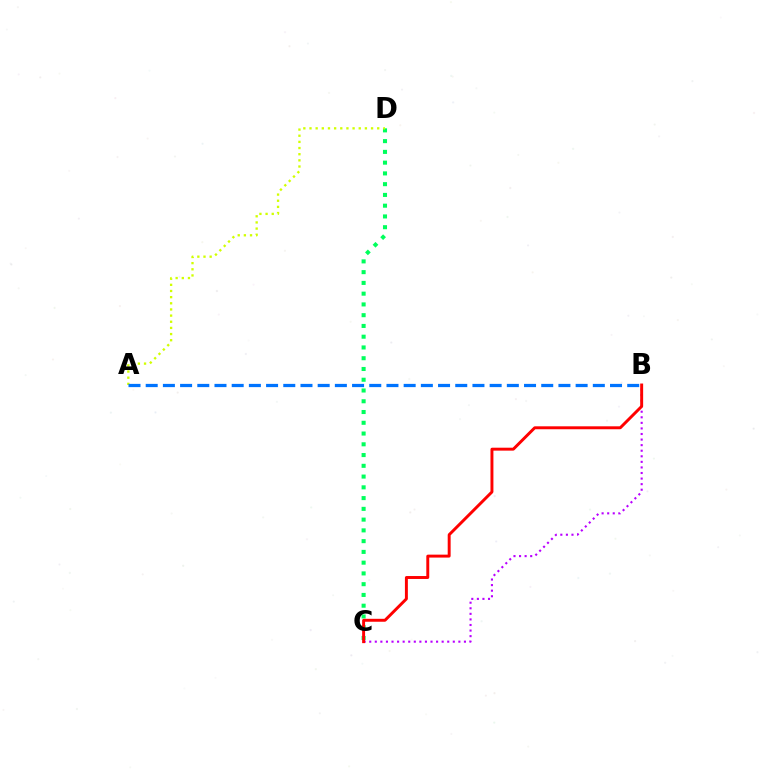{('C', 'D'): [{'color': '#00ff5c', 'line_style': 'dotted', 'thickness': 2.92}], ('B', 'C'): [{'color': '#b900ff', 'line_style': 'dotted', 'thickness': 1.51}, {'color': '#ff0000', 'line_style': 'solid', 'thickness': 2.12}], ('A', 'D'): [{'color': '#d1ff00', 'line_style': 'dotted', 'thickness': 1.67}], ('A', 'B'): [{'color': '#0074ff', 'line_style': 'dashed', 'thickness': 2.34}]}